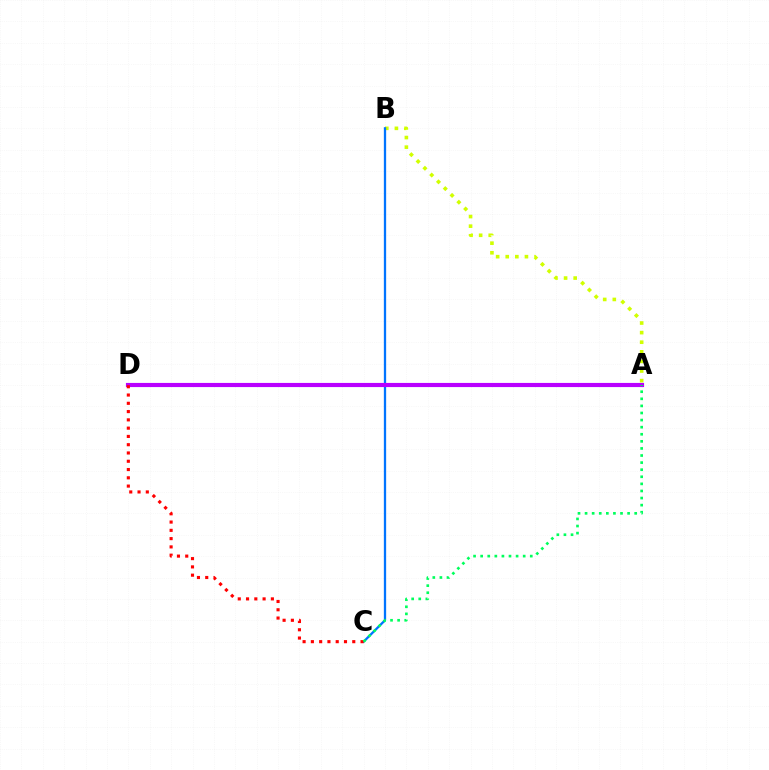{('A', 'B'): [{'color': '#d1ff00', 'line_style': 'dotted', 'thickness': 2.61}], ('B', 'C'): [{'color': '#0074ff', 'line_style': 'solid', 'thickness': 1.65}], ('A', 'D'): [{'color': '#b900ff', 'line_style': 'solid', 'thickness': 2.99}], ('C', 'D'): [{'color': '#ff0000', 'line_style': 'dotted', 'thickness': 2.25}], ('A', 'C'): [{'color': '#00ff5c', 'line_style': 'dotted', 'thickness': 1.93}]}